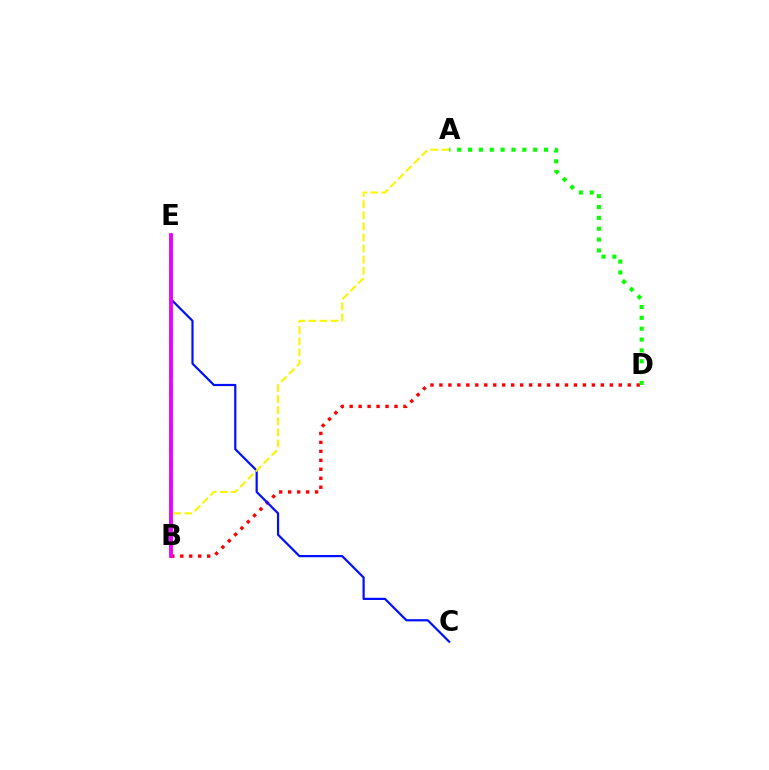{('B', 'E'): [{'color': '#00fff6', 'line_style': 'dashed', 'thickness': 2.52}, {'color': '#ee00ff', 'line_style': 'solid', 'thickness': 2.75}], ('B', 'D'): [{'color': '#ff0000', 'line_style': 'dotted', 'thickness': 2.44}], ('A', 'D'): [{'color': '#08ff00', 'line_style': 'dotted', 'thickness': 2.95}], ('C', 'E'): [{'color': '#0010ff', 'line_style': 'solid', 'thickness': 1.59}], ('A', 'B'): [{'color': '#fcf500', 'line_style': 'dashed', 'thickness': 1.51}]}